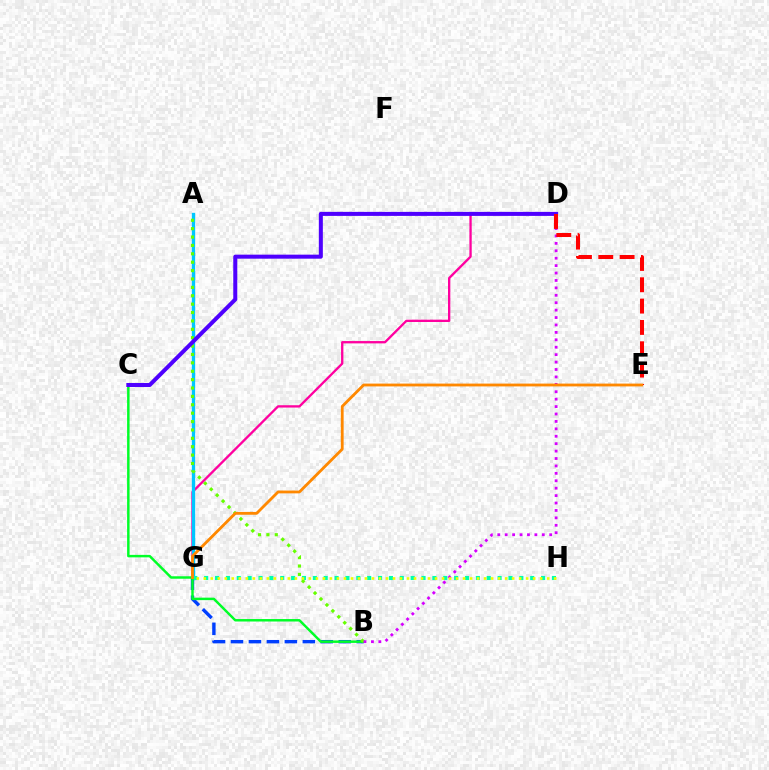{('D', 'G'): [{'color': '#ff00a0', 'line_style': 'solid', 'thickness': 1.67}], ('A', 'G'): [{'color': '#00c7ff', 'line_style': 'solid', 'thickness': 2.39}], ('B', 'G'): [{'color': '#003fff', 'line_style': 'dashed', 'thickness': 2.44}], ('G', 'H'): [{'color': '#00ffaf', 'line_style': 'dotted', 'thickness': 2.95}, {'color': '#eeff00', 'line_style': 'dotted', 'thickness': 1.9}], ('B', 'C'): [{'color': '#00ff27', 'line_style': 'solid', 'thickness': 1.78}], ('A', 'B'): [{'color': '#66ff00', 'line_style': 'dotted', 'thickness': 2.28}], ('B', 'D'): [{'color': '#d600ff', 'line_style': 'dotted', 'thickness': 2.02}], ('C', 'D'): [{'color': '#4f00ff', 'line_style': 'solid', 'thickness': 2.89}], ('D', 'E'): [{'color': '#ff0000', 'line_style': 'dashed', 'thickness': 2.9}], ('E', 'G'): [{'color': '#ff8800', 'line_style': 'solid', 'thickness': 2.03}]}